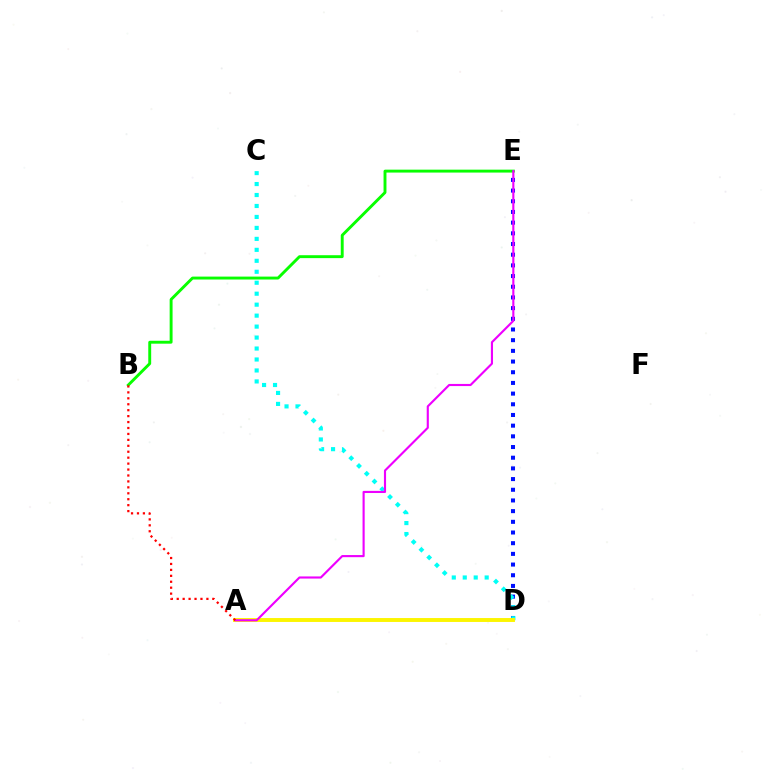{('D', 'E'): [{'color': '#0010ff', 'line_style': 'dotted', 'thickness': 2.9}], ('C', 'D'): [{'color': '#00fff6', 'line_style': 'dotted', 'thickness': 2.98}], ('B', 'E'): [{'color': '#08ff00', 'line_style': 'solid', 'thickness': 2.09}], ('A', 'D'): [{'color': '#fcf500', 'line_style': 'solid', 'thickness': 2.82}], ('A', 'E'): [{'color': '#ee00ff', 'line_style': 'solid', 'thickness': 1.53}], ('A', 'B'): [{'color': '#ff0000', 'line_style': 'dotted', 'thickness': 1.61}]}